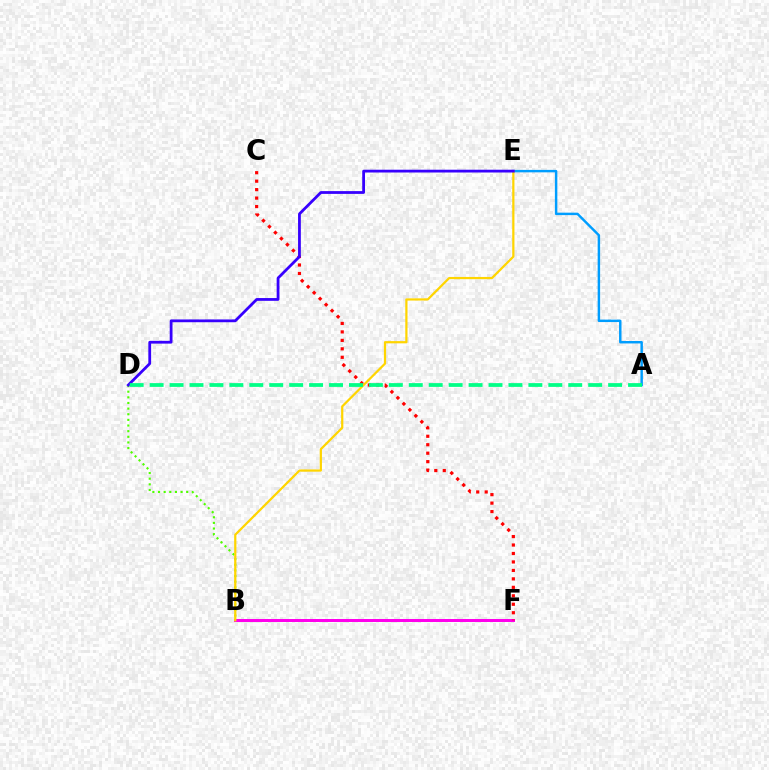{('B', 'D'): [{'color': '#4fff00', 'line_style': 'dotted', 'thickness': 1.53}], ('B', 'F'): [{'color': '#ff00ed', 'line_style': 'solid', 'thickness': 2.15}], ('A', 'E'): [{'color': '#009eff', 'line_style': 'solid', 'thickness': 1.76}], ('C', 'F'): [{'color': '#ff0000', 'line_style': 'dotted', 'thickness': 2.3}], ('B', 'E'): [{'color': '#ffd500', 'line_style': 'solid', 'thickness': 1.6}], ('D', 'E'): [{'color': '#3700ff', 'line_style': 'solid', 'thickness': 2.0}], ('A', 'D'): [{'color': '#00ff86', 'line_style': 'dashed', 'thickness': 2.71}]}